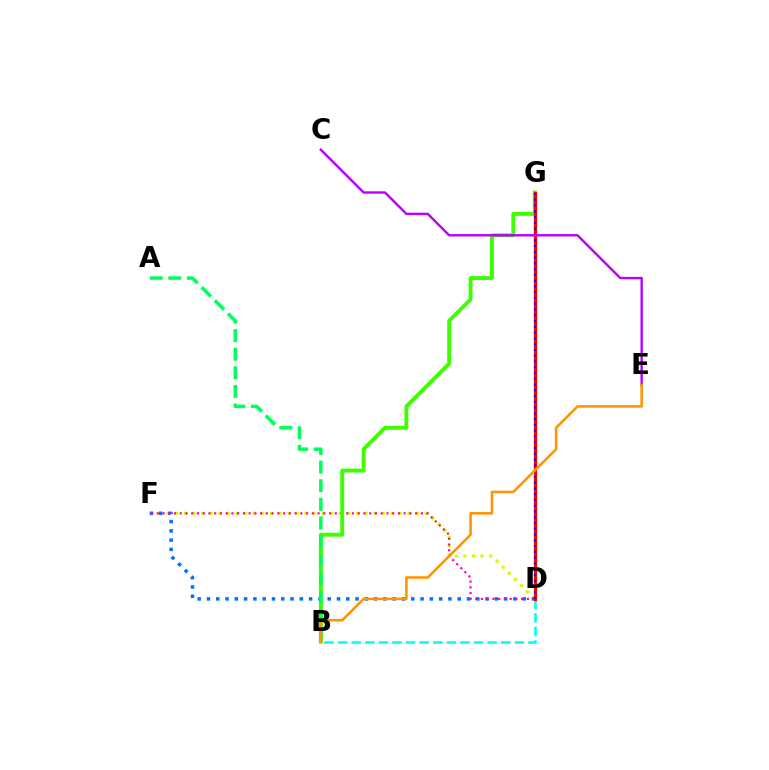{('D', 'F'): [{'color': '#d1ff00', 'line_style': 'dotted', 'thickness': 2.34}, {'color': '#0074ff', 'line_style': 'dotted', 'thickness': 2.52}, {'color': '#ff00ac', 'line_style': 'dotted', 'thickness': 1.56}], ('B', 'D'): [{'color': '#00fff6', 'line_style': 'dashed', 'thickness': 1.85}], ('B', 'G'): [{'color': '#3dff00', 'line_style': 'solid', 'thickness': 2.8}], ('D', 'G'): [{'color': '#ff0000', 'line_style': 'solid', 'thickness': 2.34}, {'color': '#2500ff', 'line_style': 'dotted', 'thickness': 1.57}], ('C', 'E'): [{'color': '#b900ff', 'line_style': 'solid', 'thickness': 1.73}], ('A', 'B'): [{'color': '#00ff5c', 'line_style': 'dashed', 'thickness': 2.53}], ('B', 'E'): [{'color': '#ff9400', 'line_style': 'solid', 'thickness': 1.86}]}